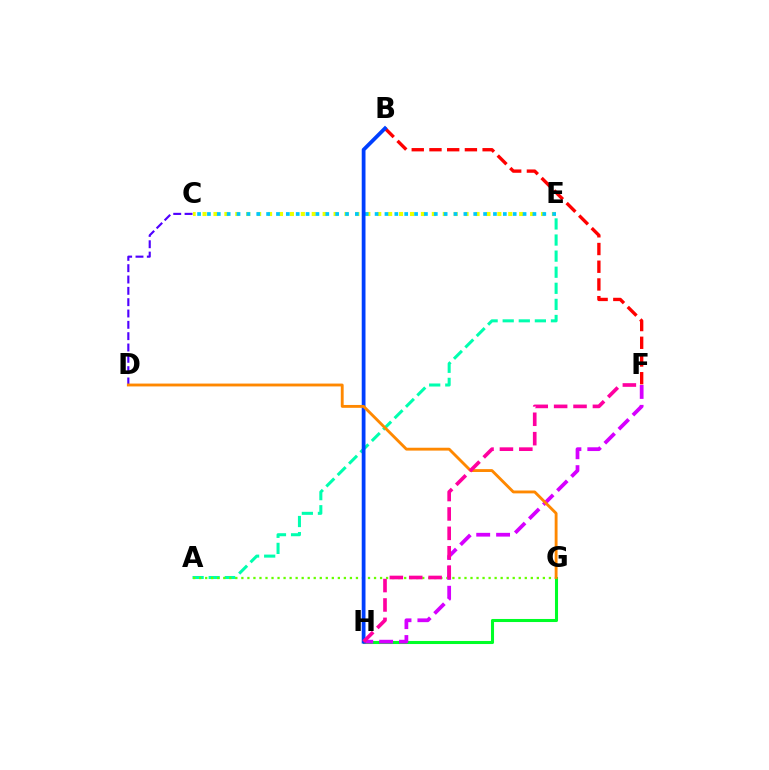{('A', 'E'): [{'color': '#00ffaf', 'line_style': 'dashed', 'thickness': 2.19}], ('C', 'E'): [{'color': '#eeff00', 'line_style': 'dotted', 'thickness': 2.97}, {'color': '#00c7ff', 'line_style': 'dotted', 'thickness': 2.68}], ('B', 'F'): [{'color': '#ff0000', 'line_style': 'dashed', 'thickness': 2.41}], ('A', 'G'): [{'color': '#66ff00', 'line_style': 'dotted', 'thickness': 1.64}], ('G', 'H'): [{'color': '#00ff27', 'line_style': 'solid', 'thickness': 2.2}], ('C', 'D'): [{'color': '#4f00ff', 'line_style': 'dashed', 'thickness': 1.54}], ('F', 'H'): [{'color': '#d600ff', 'line_style': 'dashed', 'thickness': 2.7}, {'color': '#ff00a0', 'line_style': 'dashed', 'thickness': 2.64}], ('B', 'H'): [{'color': '#003fff', 'line_style': 'solid', 'thickness': 2.71}], ('D', 'G'): [{'color': '#ff8800', 'line_style': 'solid', 'thickness': 2.06}]}